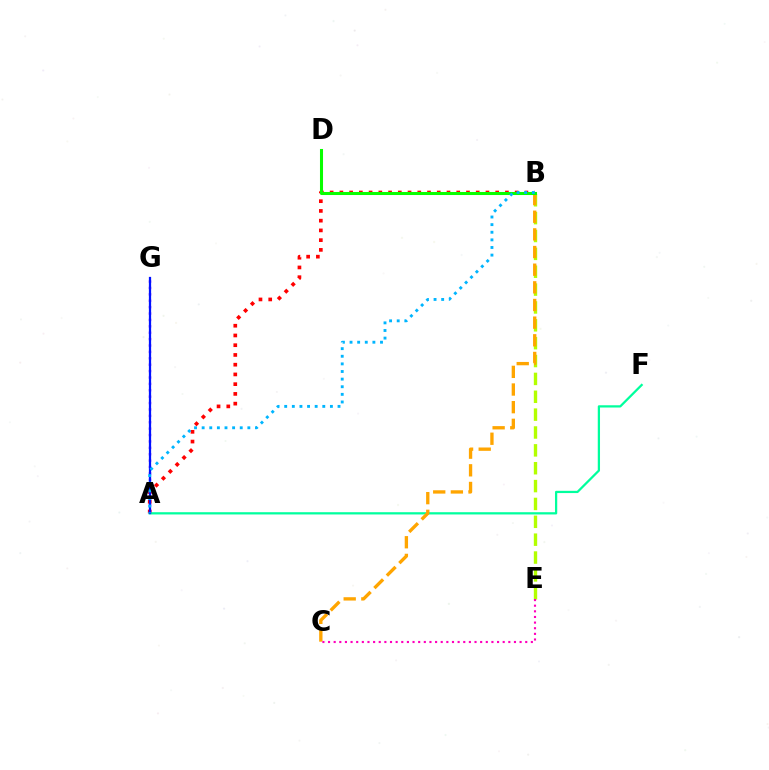{('A', 'B'): [{'color': '#ff0000', 'line_style': 'dotted', 'thickness': 2.65}, {'color': '#00b5ff', 'line_style': 'dotted', 'thickness': 2.07}], ('A', 'F'): [{'color': '#00ff9d', 'line_style': 'solid', 'thickness': 1.62}], ('A', 'G'): [{'color': '#9b00ff', 'line_style': 'dotted', 'thickness': 1.74}, {'color': '#0010ff', 'line_style': 'solid', 'thickness': 1.61}], ('B', 'E'): [{'color': '#b3ff00', 'line_style': 'dashed', 'thickness': 2.43}], ('B', 'C'): [{'color': '#ffa500', 'line_style': 'dashed', 'thickness': 2.4}], ('B', 'D'): [{'color': '#08ff00', 'line_style': 'solid', 'thickness': 2.2}], ('C', 'E'): [{'color': '#ff00bd', 'line_style': 'dotted', 'thickness': 1.53}]}